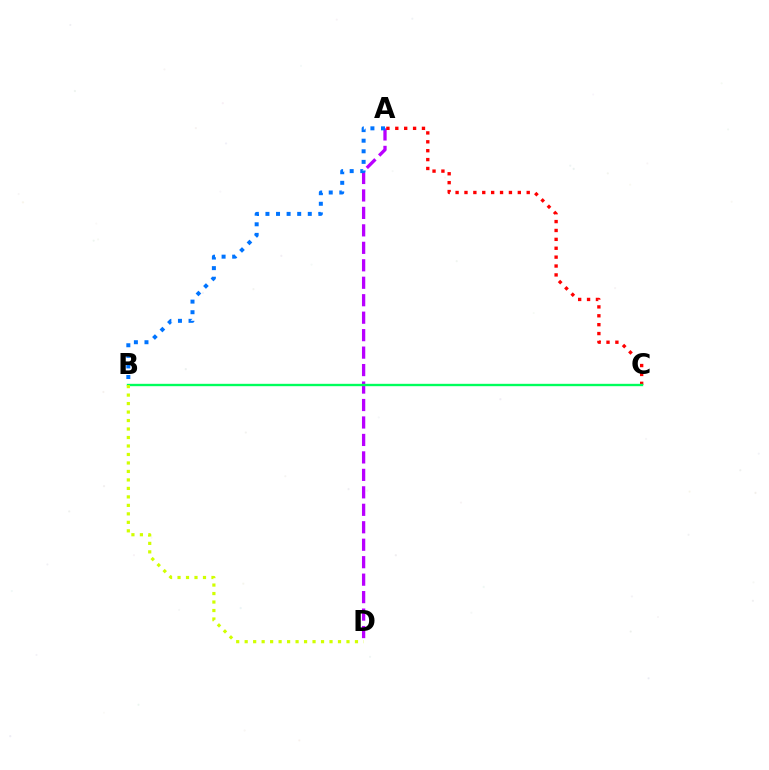{('A', 'D'): [{'color': '#b900ff', 'line_style': 'dashed', 'thickness': 2.37}], ('A', 'B'): [{'color': '#0074ff', 'line_style': 'dotted', 'thickness': 2.88}], ('A', 'C'): [{'color': '#ff0000', 'line_style': 'dotted', 'thickness': 2.42}], ('B', 'C'): [{'color': '#00ff5c', 'line_style': 'solid', 'thickness': 1.7}], ('B', 'D'): [{'color': '#d1ff00', 'line_style': 'dotted', 'thickness': 2.31}]}